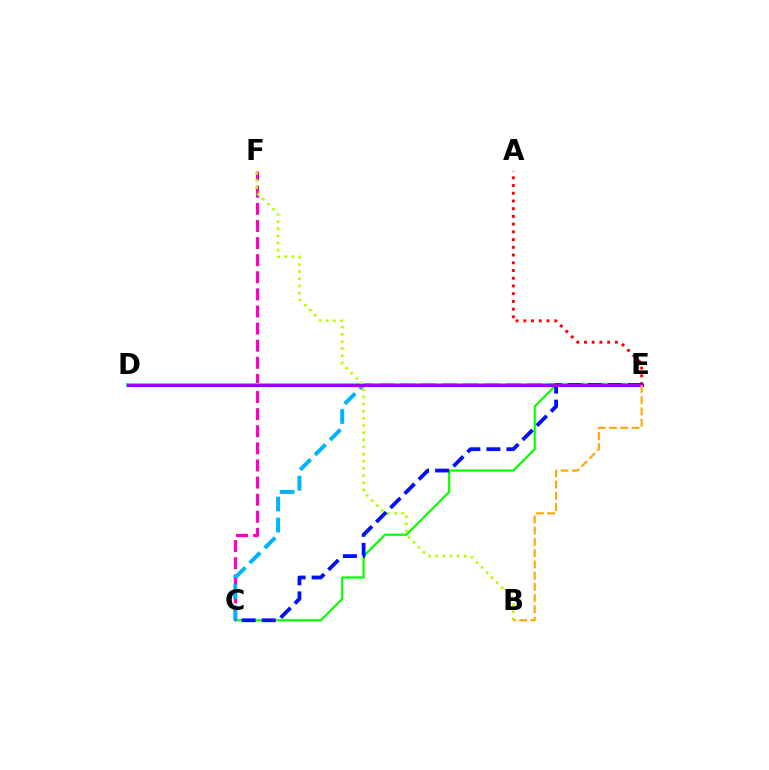{('C', 'E'): [{'color': '#08ff00', 'line_style': 'solid', 'thickness': 1.59}, {'color': '#00b5ff', 'line_style': 'dashed', 'thickness': 2.87}, {'color': '#0010ff', 'line_style': 'dashed', 'thickness': 2.72}], ('C', 'F'): [{'color': '#ff00bd', 'line_style': 'dashed', 'thickness': 2.32}], ('D', 'E'): [{'color': '#00ff9d', 'line_style': 'solid', 'thickness': 2.94}, {'color': '#9b00ff', 'line_style': 'solid', 'thickness': 2.23}], ('B', 'F'): [{'color': '#b3ff00', 'line_style': 'dotted', 'thickness': 1.94}], ('A', 'E'): [{'color': '#ff0000', 'line_style': 'dotted', 'thickness': 2.1}], ('B', 'E'): [{'color': '#ffa500', 'line_style': 'dashed', 'thickness': 1.53}]}